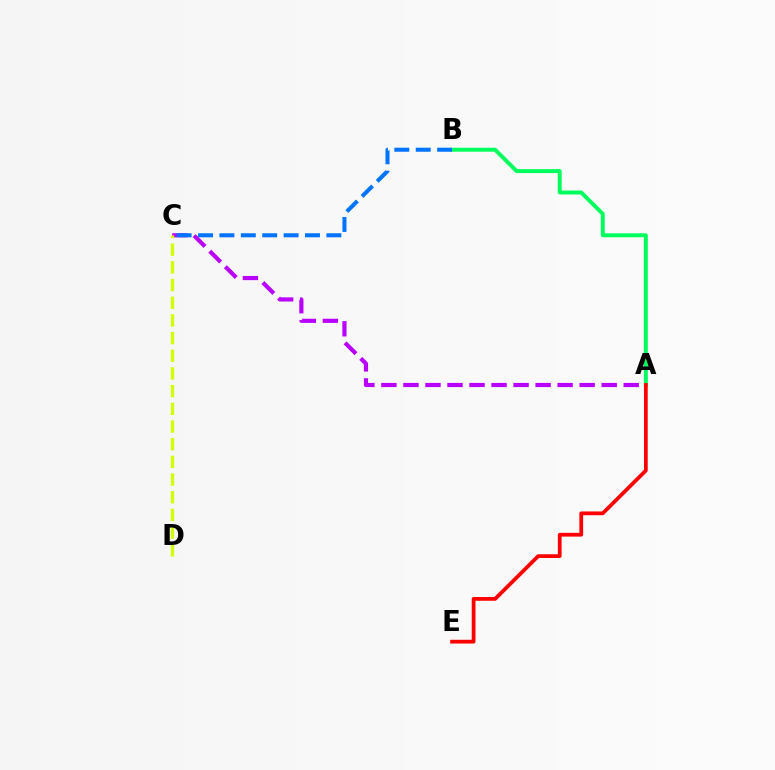{('A', 'C'): [{'color': '#b900ff', 'line_style': 'dashed', 'thickness': 2.99}], ('A', 'B'): [{'color': '#00ff5c', 'line_style': 'solid', 'thickness': 2.84}], ('B', 'C'): [{'color': '#0074ff', 'line_style': 'dashed', 'thickness': 2.91}], ('C', 'D'): [{'color': '#d1ff00', 'line_style': 'dashed', 'thickness': 2.4}], ('A', 'E'): [{'color': '#ff0000', 'line_style': 'solid', 'thickness': 2.71}]}